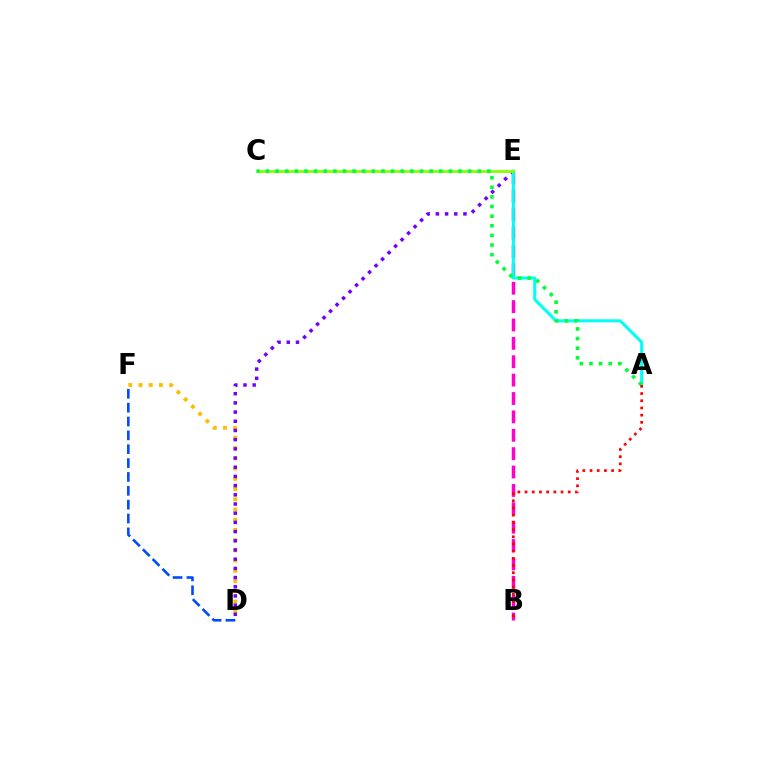{('D', 'F'): [{'color': '#ffbd00', 'line_style': 'dotted', 'thickness': 2.78}, {'color': '#004bff', 'line_style': 'dashed', 'thickness': 1.88}], ('B', 'E'): [{'color': '#ff00cf', 'line_style': 'dashed', 'thickness': 2.5}], ('D', 'E'): [{'color': '#7200ff', 'line_style': 'dotted', 'thickness': 2.5}], ('A', 'E'): [{'color': '#00fff6', 'line_style': 'solid', 'thickness': 2.2}], ('C', 'E'): [{'color': '#84ff00', 'line_style': 'solid', 'thickness': 2.0}], ('A', 'C'): [{'color': '#00ff39', 'line_style': 'dotted', 'thickness': 2.62}], ('A', 'B'): [{'color': '#ff0000', 'line_style': 'dotted', 'thickness': 1.95}]}